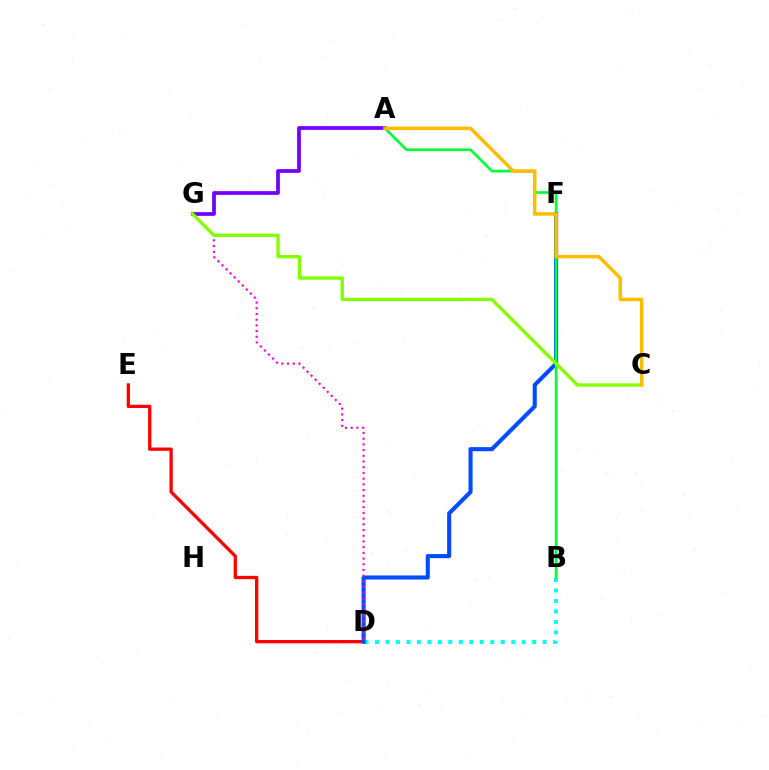{('D', 'E'): [{'color': '#ff0000', 'line_style': 'solid', 'thickness': 2.37}], ('B', 'D'): [{'color': '#00fff6', 'line_style': 'dotted', 'thickness': 2.85}], ('D', 'F'): [{'color': '#004bff', 'line_style': 'solid', 'thickness': 2.94}], ('D', 'G'): [{'color': '#ff00cf', 'line_style': 'dotted', 'thickness': 1.55}], ('A', 'B'): [{'color': '#00ff39', 'line_style': 'solid', 'thickness': 1.94}], ('A', 'G'): [{'color': '#7200ff', 'line_style': 'solid', 'thickness': 2.69}], ('C', 'G'): [{'color': '#84ff00', 'line_style': 'solid', 'thickness': 2.42}], ('A', 'C'): [{'color': '#ffbd00', 'line_style': 'solid', 'thickness': 2.52}]}